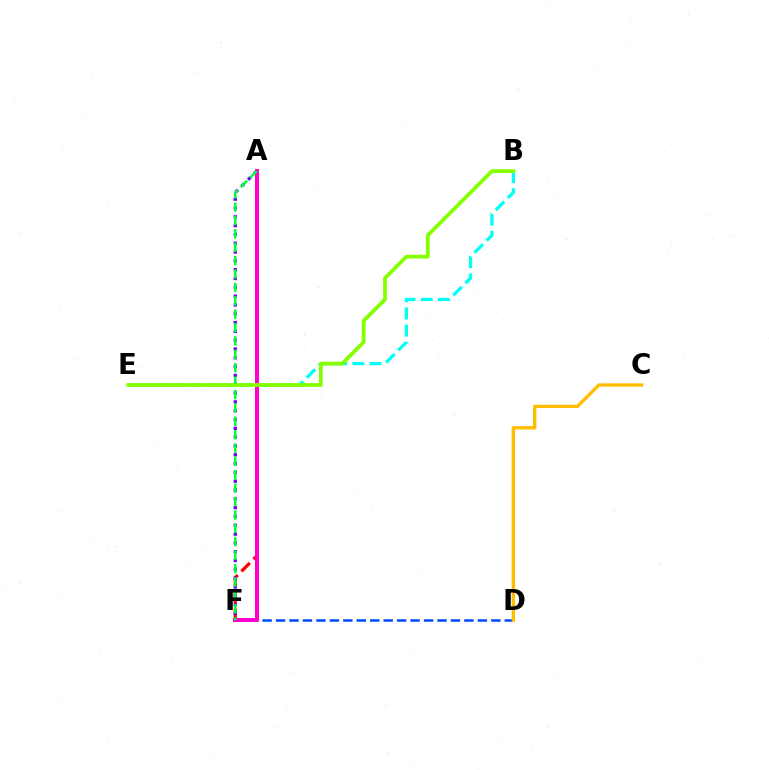{('B', 'E'): [{'color': '#00fff6', 'line_style': 'dashed', 'thickness': 2.33}, {'color': '#84ff00', 'line_style': 'solid', 'thickness': 2.72}], ('D', 'F'): [{'color': '#004bff', 'line_style': 'dashed', 'thickness': 1.83}], ('A', 'F'): [{'color': '#ff0000', 'line_style': 'dashed', 'thickness': 2.33}, {'color': '#7200ff', 'line_style': 'dotted', 'thickness': 2.39}, {'color': '#ff00cf', 'line_style': 'solid', 'thickness': 2.87}, {'color': '#00ff39', 'line_style': 'dashed', 'thickness': 1.82}], ('C', 'D'): [{'color': '#ffbd00', 'line_style': 'solid', 'thickness': 2.39}]}